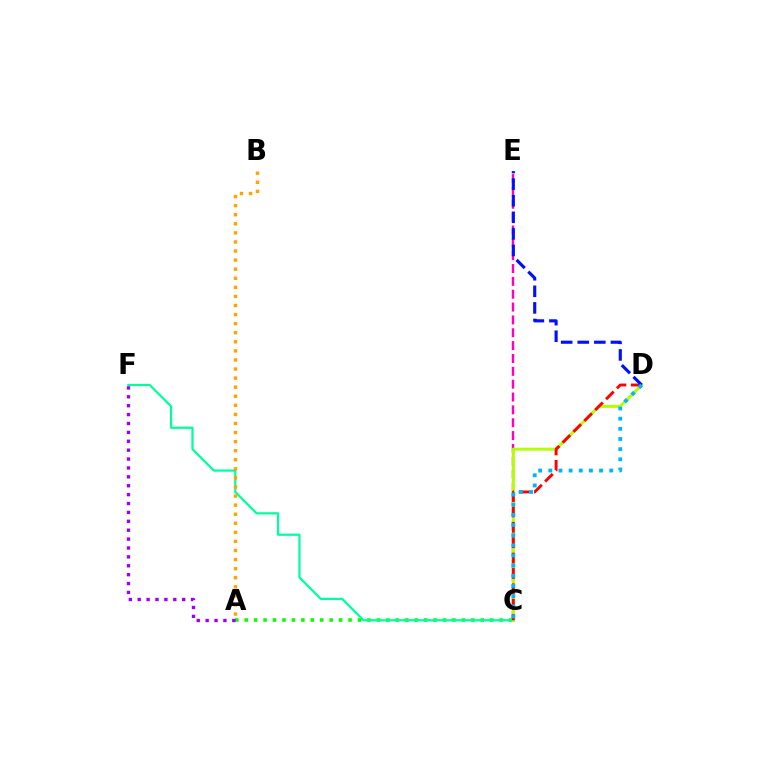{('C', 'E'): [{'color': '#ff00bd', 'line_style': 'dashed', 'thickness': 1.75}], ('A', 'C'): [{'color': '#08ff00', 'line_style': 'dotted', 'thickness': 2.56}], ('C', 'F'): [{'color': '#00ff9d', 'line_style': 'solid', 'thickness': 1.6}], ('C', 'D'): [{'color': '#b3ff00', 'line_style': 'solid', 'thickness': 2.14}, {'color': '#ff0000', 'line_style': 'dashed', 'thickness': 2.09}, {'color': '#00b5ff', 'line_style': 'dotted', 'thickness': 2.76}], ('D', 'E'): [{'color': '#0010ff', 'line_style': 'dashed', 'thickness': 2.25}], ('A', 'B'): [{'color': '#ffa500', 'line_style': 'dotted', 'thickness': 2.47}], ('A', 'F'): [{'color': '#9b00ff', 'line_style': 'dotted', 'thickness': 2.42}]}